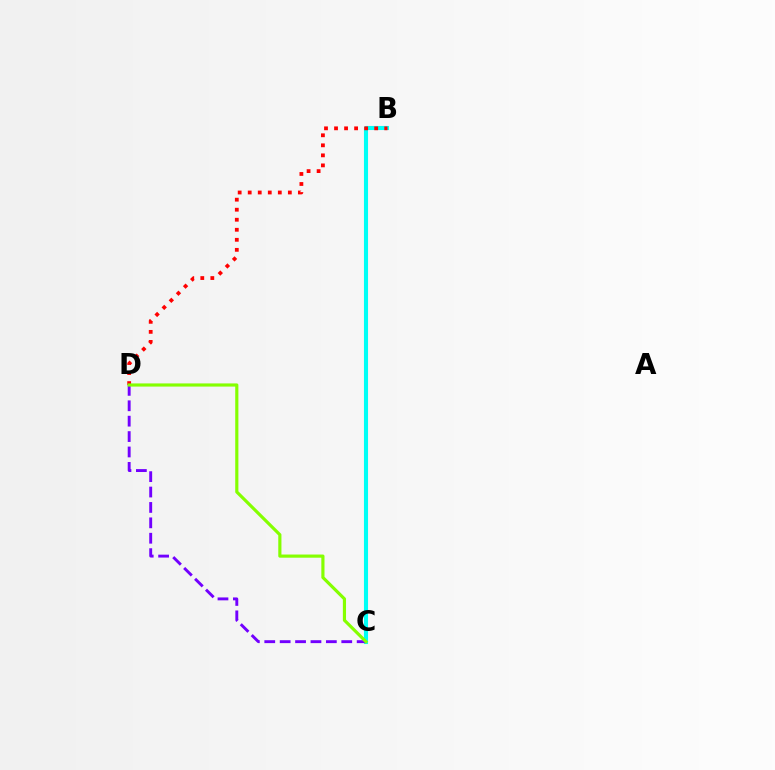{('B', 'C'): [{'color': '#00fff6', 'line_style': 'solid', 'thickness': 2.94}], ('B', 'D'): [{'color': '#ff0000', 'line_style': 'dotted', 'thickness': 2.73}], ('C', 'D'): [{'color': '#7200ff', 'line_style': 'dashed', 'thickness': 2.09}, {'color': '#84ff00', 'line_style': 'solid', 'thickness': 2.28}]}